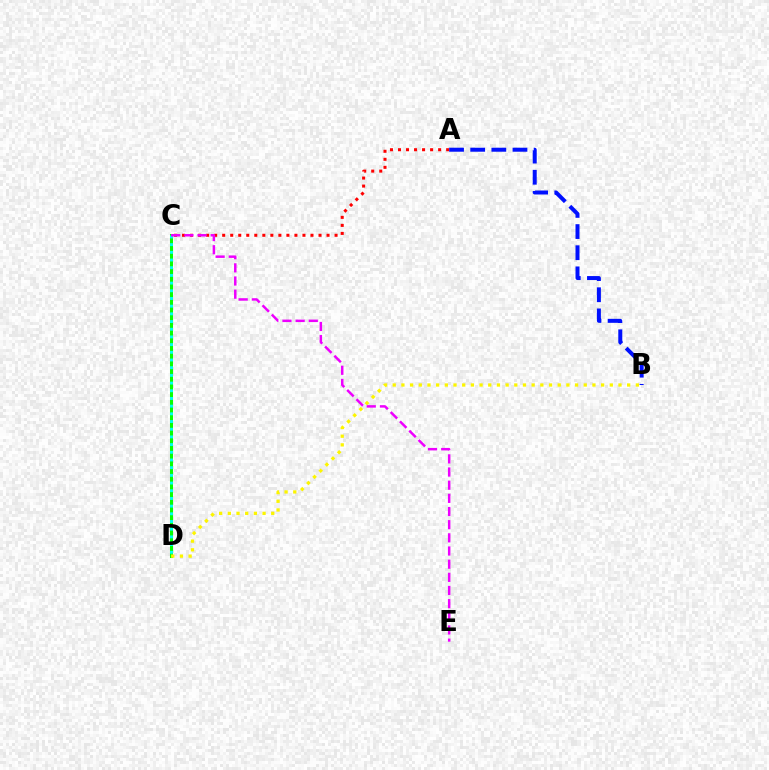{('C', 'D'): [{'color': '#08ff00', 'line_style': 'solid', 'thickness': 2.19}, {'color': '#00fff6', 'line_style': 'dotted', 'thickness': 2.09}], ('A', 'C'): [{'color': '#ff0000', 'line_style': 'dotted', 'thickness': 2.18}], ('B', 'D'): [{'color': '#fcf500', 'line_style': 'dotted', 'thickness': 2.36}], ('C', 'E'): [{'color': '#ee00ff', 'line_style': 'dashed', 'thickness': 1.79}], ('A', 'B'): [{'color': '#0010ff', 'line_style': 'dashed', 'thickness': 2.87}]}